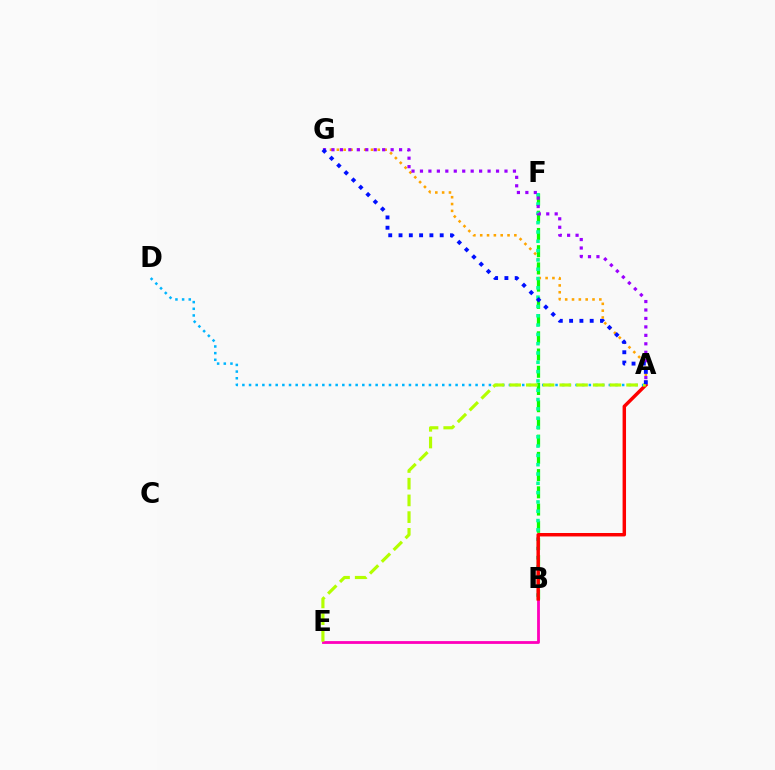{('A', 'G'): [{'color': '#ffa500', 'line_style': 'dotted', 'thickness': 1.86}, {'color': '#9b00ff', 'line_style': 'dotted', 'thickness': 2.3}, {'color': '#0010ff', 'line_style': 'dotted', 'thickness': 2.8}], ('B', 'F'): [{'color': '#08ff00', 'line_style': 'dashed', 'thickness': 2.34}, {'color': '#00ff9d', 'line_style': 'dotted', 'thickness': 2.53}], ('B', 'E'): [{'color': '#ff00bd', 'line_style': 'solid', 'thickness': 2.02}], ('A', 'B'): [{'color': '#ff0000', 'line_style': 'solid', 'thickness': 2.48}], ('A', 'D'): [{'color': '#00b5ff', 'line_style': 'dotted', 'thickness': 1.81}], ('A', 'E'): [{'color': '#b3ff00', 'line_style': 'dashed', 'thickness': 2.27}]}